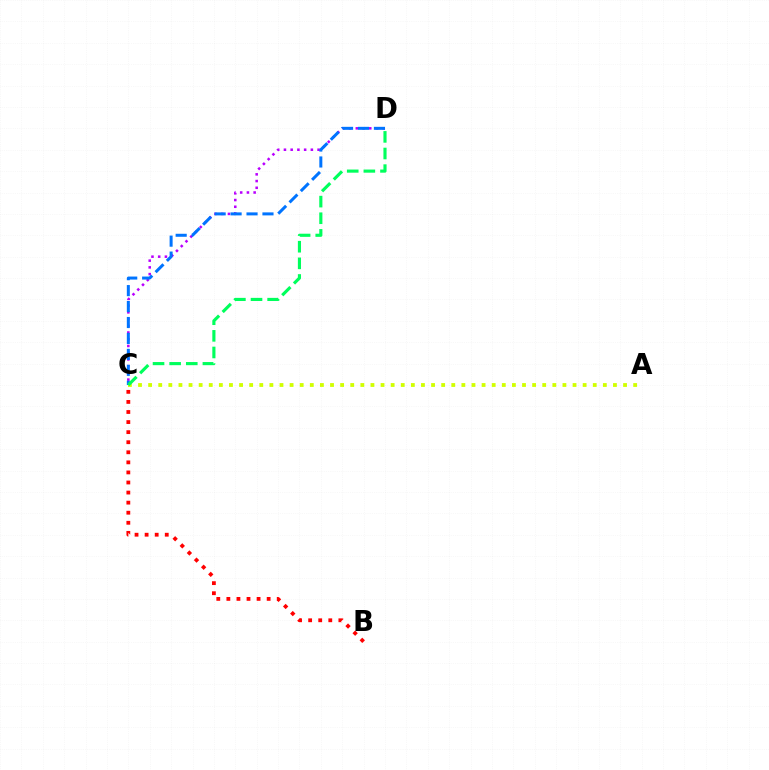{('A', 'C'): [{'color': '#d1ff00', 'line_style': 'dotted', 'thickness': 2.75}], ('C', 'D'): [{'color': '#b900ff', 'line_style': 'dotted', 'thickness': 1.83}, {'color': '#0074ff', 'line_style': 'dashed', 'thickness': 2.17}, {'color': '#00ff5c', 'line_style': 'dashed', 'thickness': 2.26}], ('B', 'C'): [{'color': '#ff0000', 'line_style': 'dotted', 'thickness': 2.74}]}